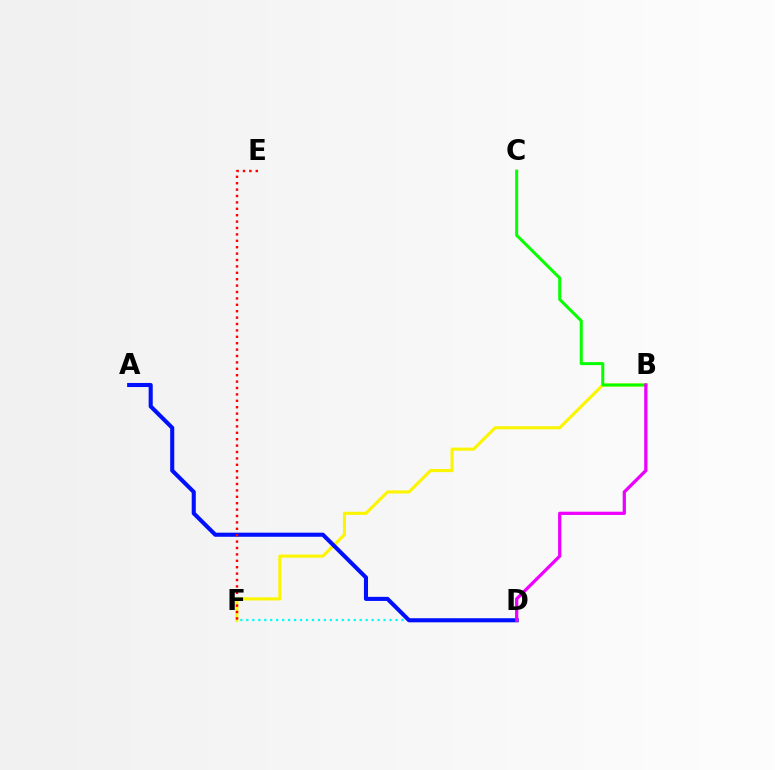{('D', 'F'): [{'color': '#00fff6', 'line_style': 'dotted', 'thickness': 1.62}], ('B', 'F'): [{'color': '#fcf500', 'line_style': 'solid', 'thickness': 2.23}], ('A', 'D'): [{'color': '#0010ff', 'line_style': 'solid', 'thickness': 2.94}], ('B', 'C'): [{'color': '#08ff00', 'line_style': 'solid', 'thickness': 2.17}], ('B', 'D'): [{'color': '#ee00ff', 'line_style': 'solid', 'thickness': 2.35}], ('E', 'F'): [{'color': '#ff0000', 'line_style': 'dotted', 'thickness': 1.74}]}